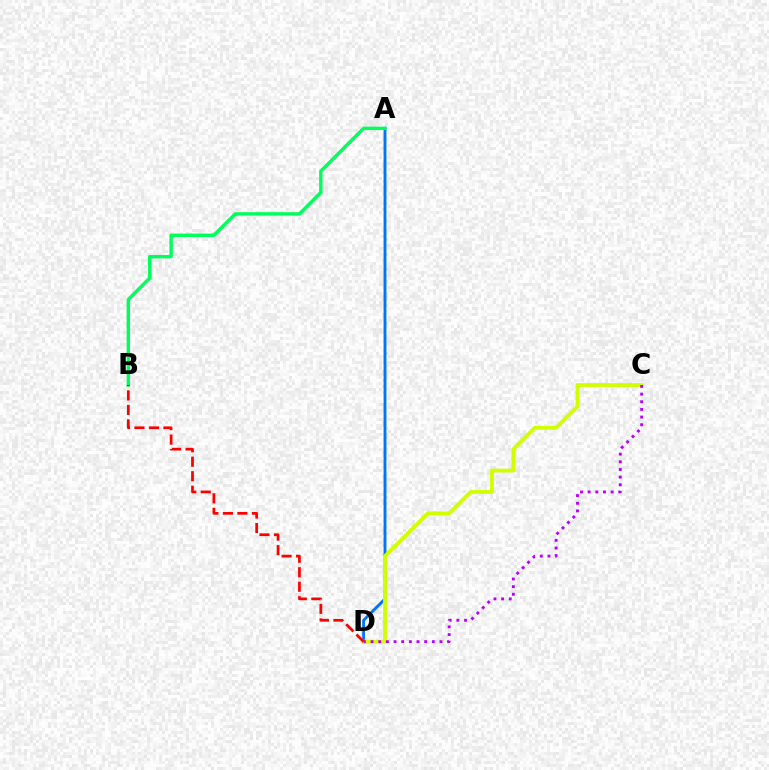{('A', 'D'): [{'color': '#0074ff', 'line_style': 'solid', 'thickness': 2.07}], ('A', 'B'): [{'color': '#00ff5c', 'line_style': 'solid', 'thickness': 2.45}], ('C', 'D'): [{'color': '#d1ff00', 'line_style': 'solid', 'thickness': 2.74}, {'color': '#b900ff', 'line_style': 'dotted', 'thickness': 2.08}], ('B', 'D'): [{'color': '#ff0000', 'line_style': 'dashed', 'thickness': 1.97}]}